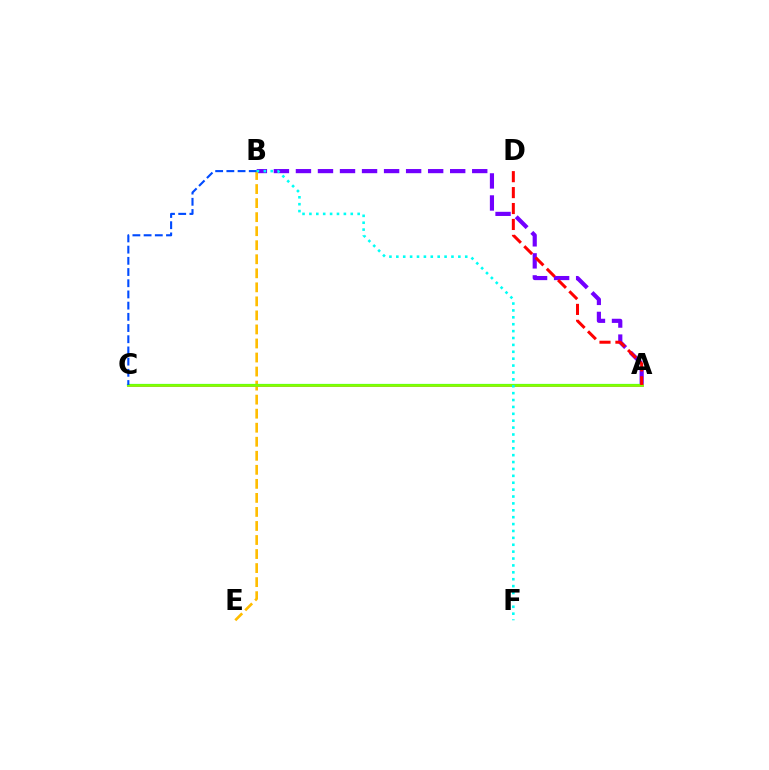{('A', 'B'): [{'color': '#7200ff', 'line_style': 'dashed', 'thickness': 2.99}], ('B', 'E'): [{'color': '#ffbd00', 'line_style': 'dashed', 'thickness': 1.91}], ('A', 'C'): [{'color': '#ff00cf', 'line_style': 'solid', 'thickness': 1.92}, {'color': '#00ff39', 'line_style': 'solid', 'thickness': 1.58}, {'color': '#84ff00', 'line_style': 'solid', 'thickness': 1.95}], ('B', 'C'): [{'color': '#004bff', 'line_style': 'dashed', 'thickness': 1.52}], ('A', 'D'): [{'color': '#ff0000', 'line_style': 'dashed', 'thickness': 2.16}], ('B', 'F'): [{'color': '#00fff6', 'line_style': 'dotted', 'thickness': 1.87}]}